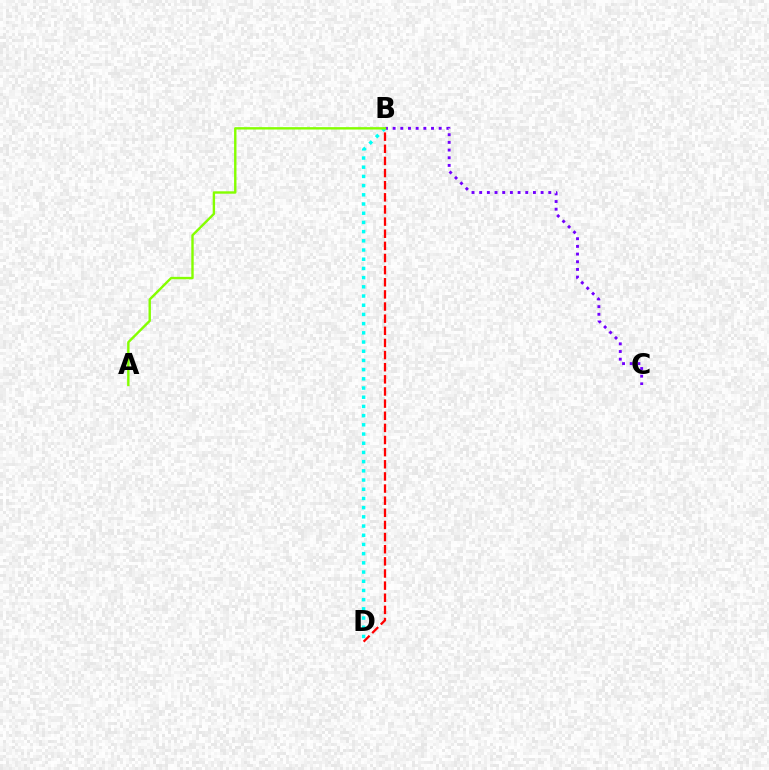{('B', 'C'): [{'color': '#7200ff', 'line_style': 'dotted', 'thickness': 2.09}], ('B', 'D'): [{'color': '#ff0000', 'line_style': 'dashed', 'thickness': 1.65}, {'color': '#00fff6', 'line_style': 'dotted', 'thickness': 2.5}], ('A', 'B'): [{'color': '#84ff00', 'line_style': 'solid', 'thickness': 1.73}]}